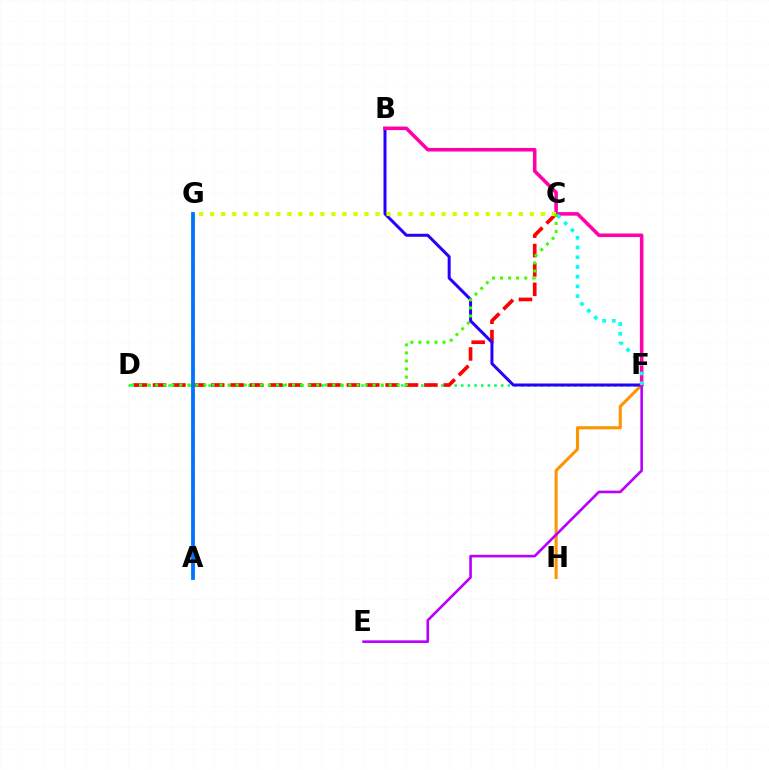{('D', 'F'): [{'color': '#00ff5c', 'line_style': 'dotted', 'thickness': 1.81}], ('F', 'H'): [{'color': '#ff9400', 'line_style': 'solid', 'thickness': 2.23}], ('C', 'D'): [{'color': '#ff0000', 'line_style': 'dashed', 'thickness': 2.63}, {'color': '#3dff00', 'line_style': 'dotted', 'thickness': 2.19}], ('B', 'F'): [{'color': '#2500ff', 'line_style': 'solid', 'thickness': 2.16}, {'color': '#ff00ac', 'line_style': 'solid', 'thickness': 2.56}], ('E', 'F'): [{'color': '#b900ff', 'line_style': 'solid', 'thickness': 1.89}], ('A', 'G'): [{'color': '#0074ff', 'line_style': 'solid', 'thickness': 2.74}], ('C', 'F'): [{'color': '#00fff6', 'line_style': 'dotted', 'thickness': 2.64}], ('C', 'G'): [{'color': '#d1ff00', 'line_style': 'dotted', 'thickness': 3.0}]}